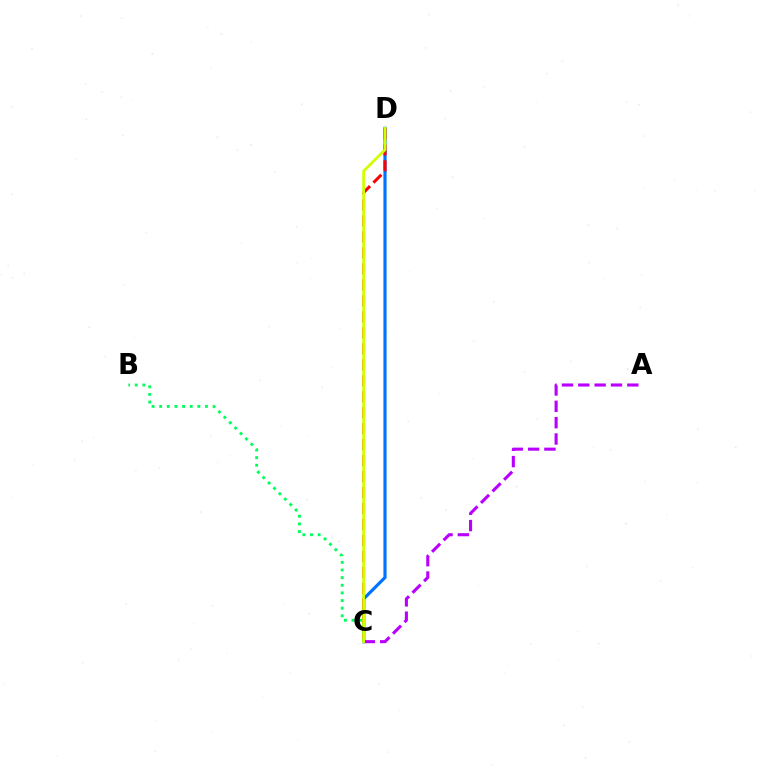{('C', 'D'): [{'color': '#0074ff', 'line_style': 'solid', 'thickness': 2.29}, {'color': '#ff0000', 'line_style': 'dashed', 'thickness': 2.17}, {'color': '#d1ff00', 'line_style': 'solid', 'thickness': 1.99}], ('B', 'C'): [{'color': '#00ff5c', 'line_style': 'dotted', 'thickness': 2.07}], ('A', 'C'): [{'color': '#b900ff', 'line_style': 'dashed', 'thickness': 2.22}]}